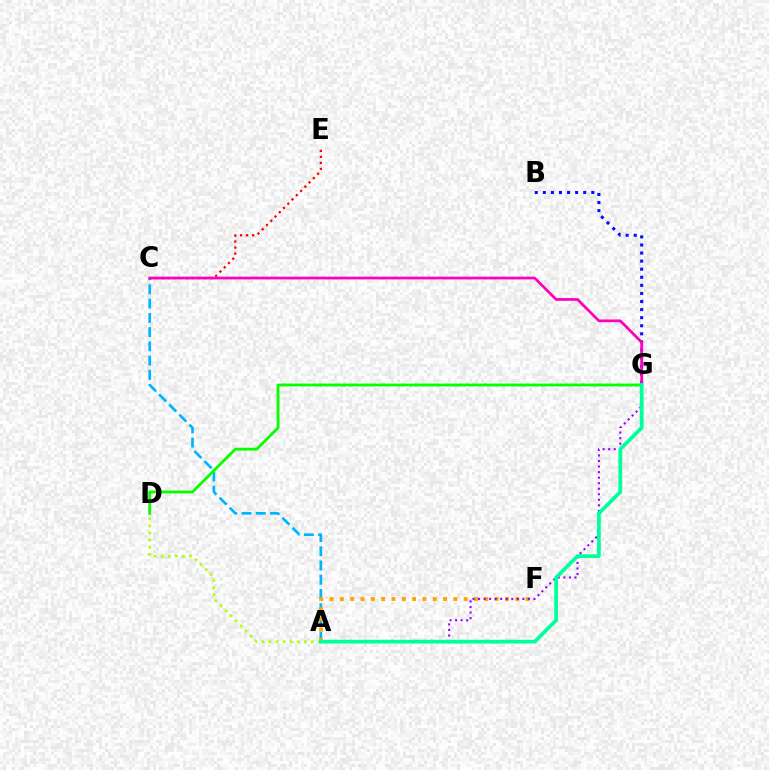{('B', 'G'): [{'color': '#0010ff', 'line_style': 'dotted', 'thickness': 2.19}], ('A', 'C'): [{'color': '#00b5ff', 'line_style': 'dashed', 'thickness': 1.93}], ('A', 'F'): [{'color': '#ffa500', 'line_style': 'dotted', 'thickness': 2.8}], ('A', 'G'): [{'color': '#9b00ff', 'line_style': 'dotted', 'thickness': 1.5}, {'color': '#00ff9d', 'line_style': 'solid', 'thickness': 2.68}], ('A', 'D'): [{'color': '#b3ff00', 'line_style': 'dotted', 'thickness': 1.92}], ('C', 'E'): [{'color': '#ff0000', 'line_style': 'dotted', 'thickness': 1.64}], ('C', 'G'): [{'color': '#ff00bd', 'line_style': 'solid', 'thickness': 1.98}], ('D', 'G'): [{'color': '#08ff00', 'line_style': 'solid', 'thickness': 2.04}]}